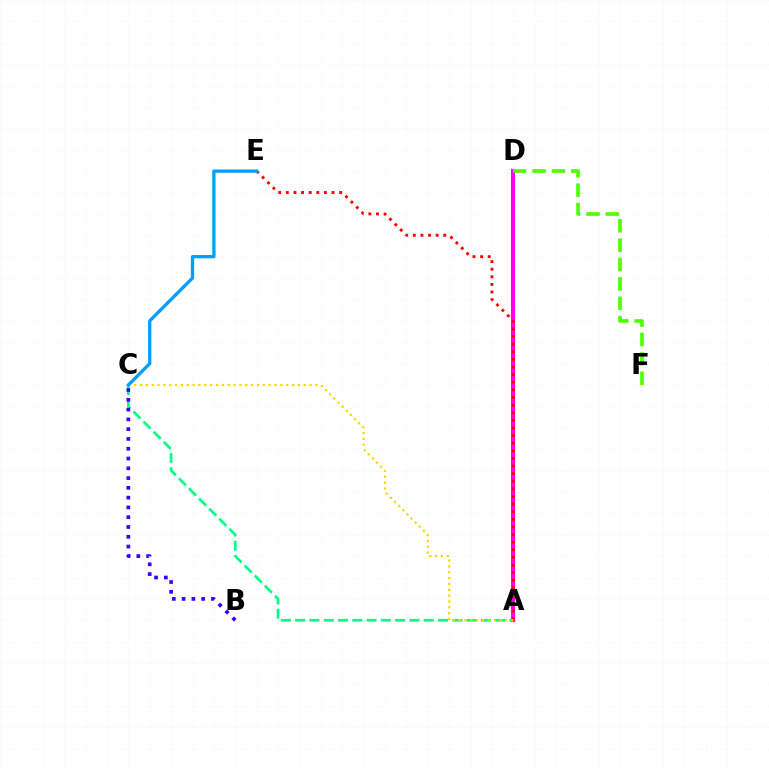{('A', 'C'): [{'color': '#00ff86', 'line_style': 'dashed', 'thickness': 1.94}, {'color': '#ffd500', 'line_style': 'dotted', 'thickness': 1.59}], ('A', 'D'): [{'color': '#ff00ed', 'line_style': 'solid', 'thickness': 2.95}], ('B', 'C'): [{'color': '#3700ff', 'line_style': 'dotted', 'thickness': 2.66}], ('A', 'E'): [{'color': '#ff0000', 'line_style': 'dotted', 'thickness': 2.07}], ('D', 'F'): [{'color': '#4fff00', 'line_style': 'dashed', 'thickness': 2.63}], ('C', 'E'): [{'color': '#009eff', 'line_style': 'solid', 'thickness': 2.37}]}